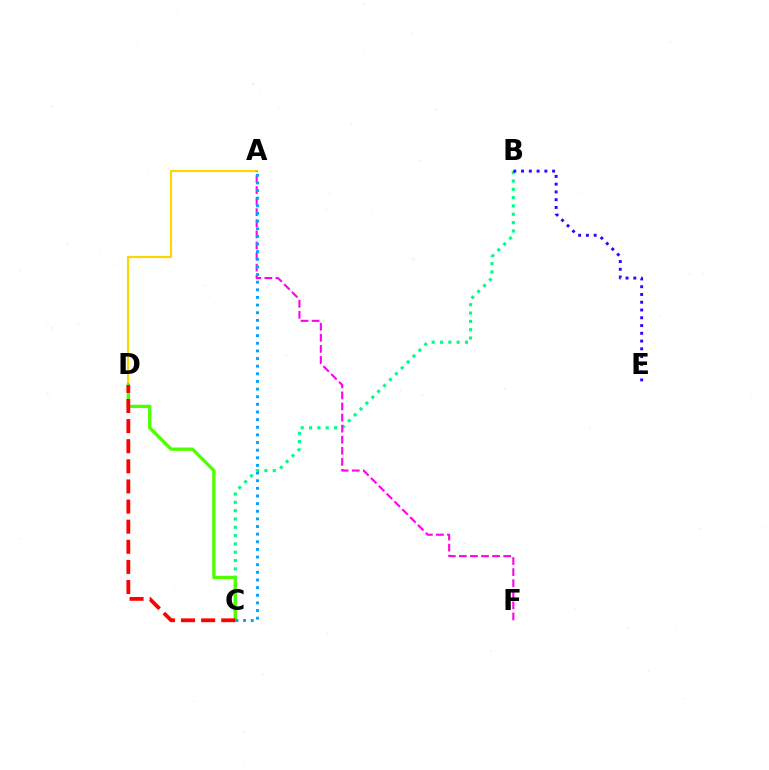{('A', 'D'): [{'color': '#ffd500', 'line_style': 'solid', 'thickness': 1.55}], ('B', 'C'): [{'color': '#00ff86', 'line_style': 'dotted', 'thickness': 2.26}], ('C', 'D'): [{'color': '#4fff00', 'line_style': 'solid', 'thickness': 2.39}, {'color': '#ff0000', 'line_style': 'dashed', 'thickness': 2.73}], ('A', 'F'): [{'color': '#ff00ed', 'line_style': 'dashed', 'thickness': 1.5}], ('B', 'E'): [{'color': '#3700ff', 'line_style': 'dotted', 'thickness': 2.11}], ('A', 'C'): [{'color': '#009eff', 'line_style': 'dotted', 'thickness': 2.07}]}